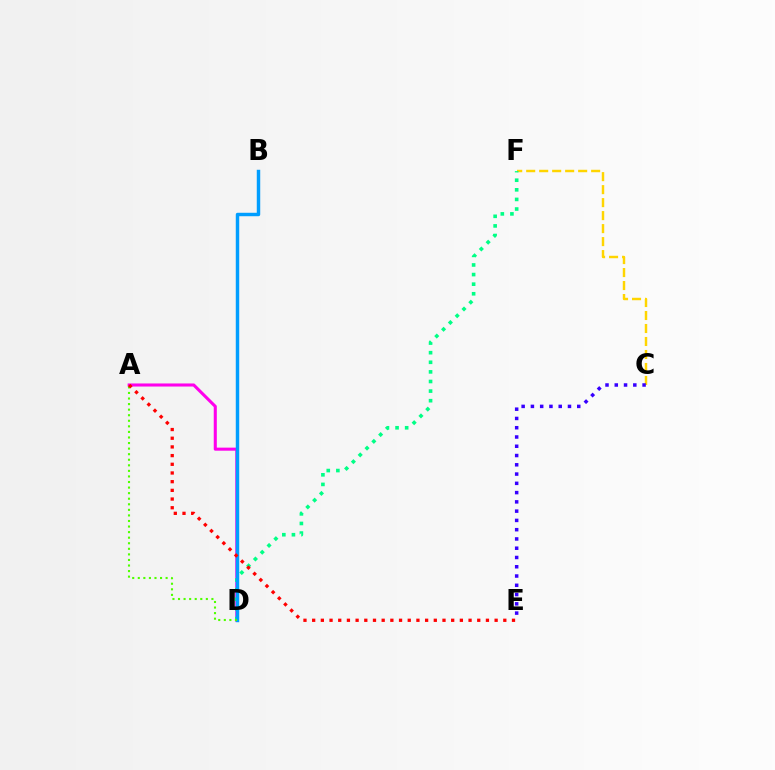{('C', 'F'): [{'color': '#ffd500', 'line_style': 'dashed', 'thickness': 1.76}], ('A', 'D'): [{'color': '#ff00ed', 'line_style': 'solid', 'thickness': 2.21}, {'color': '#4fff00', 'line_style': 'dotted', 'thickness': 1.51}], ('D', 'F'): [{'color': '#00ff86', 'line_style': 'dotted', 'thickness': 2.61}], ('B', 'D'): [{'color': '#009eff', 'line_style': 'solid', 'thickness': 2.48}], ('C', 'E'): [{'color': '#3700ff', 'line_style': 'dotted', 'thickness': 2.52}], ('A', 'E'): [{'color': '#ff0000', 'line_style': 'dotted', 'thickness': 2.36}]}